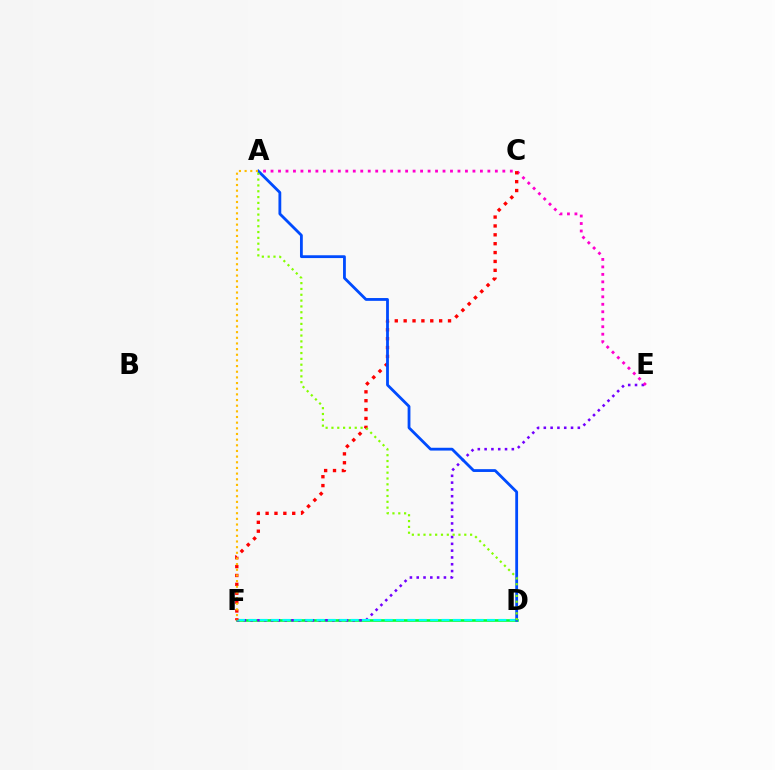{('D', 'F'): [{'color': '#00ff39', 'line_style': 'solid', 'thickness': 1.9}, {'color': '#00fff6', 'line_style': 'dashed', 'thickness': 1.54}], ('E', 'F'): [{'color': '#7200ff', 'line_style': 'dotted', 'thickness': 1.85}], ('A', 'E'): [{'color': '#ff00cf', 'line_style': 'dotted', 'thickness': 2.03}], ('C', 'F'): [{'color': '#ff0000', 'line_style': 'dotted', 'thickness': 2.41}], ('A', 'D'): [{'color': '#004bff', 'line_style': 'solid', 'thickness': 2.02}, {'color': '#84ff00', 'line_style': 'dotted', 'thickness': 1.58}], ('A', 'F'): [{'color': '#ffbd00', 'line_style': 'dotted', 'thickness': 1.54}]}